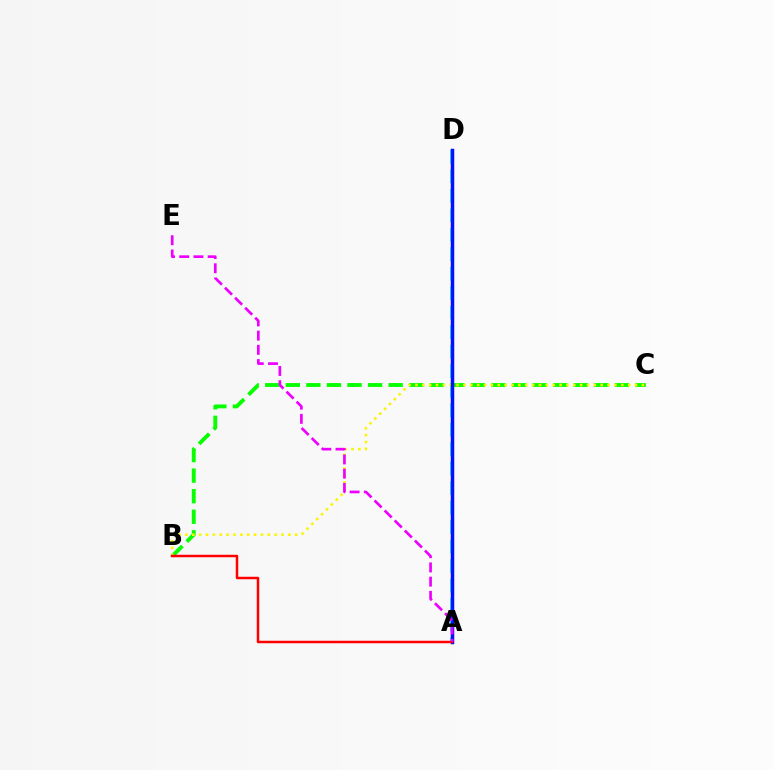{('B', 'C'): [{'color': '#08ff00', 'line_style': 'dashed', 'thickness': 2.79}, {'color': '#fcf500', 'line_style': 'dotted', 'thickness': 1.86}], ('A', 'D'): [{'color': '#00fff6', 'line_style': 'dashed', 'thickness': 2.65}, {'color': '#0010ff', 'line_style': 'solid', 'thickness': 2.51}], ('A', 'B'): [{'color': '#ff0000', 'line_style': 'solid', 'thickness': 1.8}], ('A', 'E'): [{'color': '#ee00ff', 'line_style': 'dashed', 'thickness': 1.93}]}